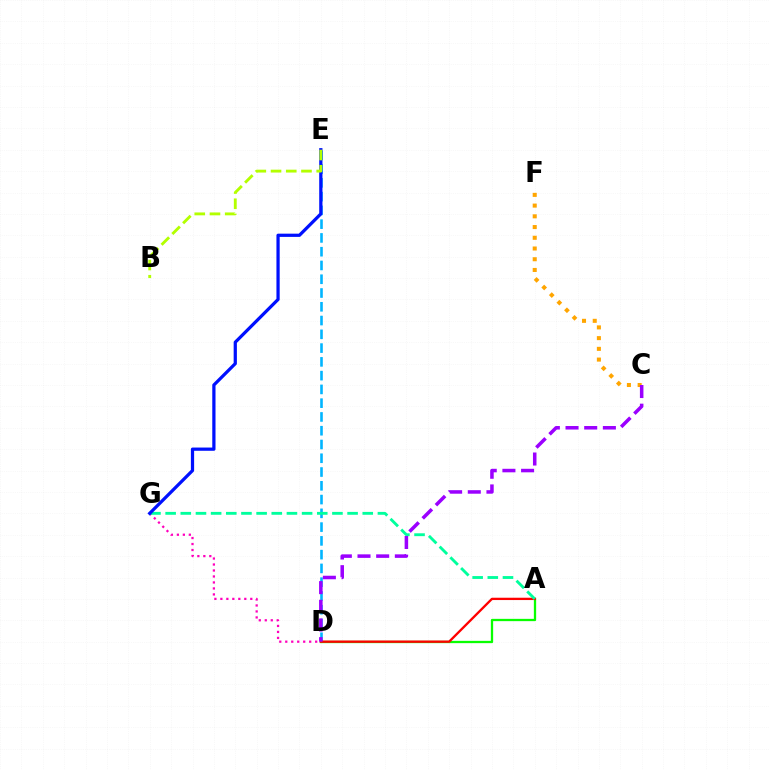{('D', 'G'): [{'color': '#ff00bd', 'line_style': 'dotted', 'thickness': 1.63}], ('D', 'E'): [{'color': '#00b5ff', 'line_style': 'dashed', 'thickness': 1.87}], ('C', 'F'): [{'color': '#ffa500', 'line_style': 'dotted', 'thickness': 2.91}], ('A', 'D'): [{'color': '#08ff00', 'line_style': 'solid', 'thickness': 1.65}, {'color': '#ff0000', 'line_style': 'solid', 'thickness': 1.67}], ('A', 'G'): [{'color': '#00ff9d', 'line_style': 'dashed', 'thickness': 2.06}], ('E', 'G'): [{'color': '#0010ff', 'line_style': 'solid', 'thickness': 2.33}], ('B', 'E'): [{'color': '#b3ff00', 'line_style': 'dashed', 'thickness': 2.07}], ('C', 'D'): [{'color': '#9b00ff', 'line_style': 'dashed', 'thickness': 2.54}]}